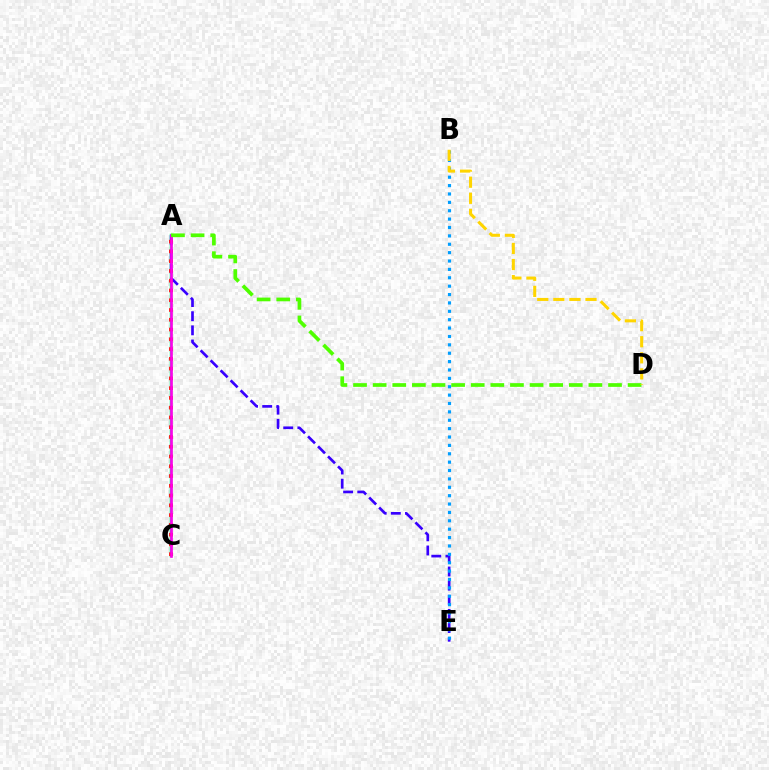{('A', 'C'): [{'color': '#00ff86', 'line_style': 'solid', 'thickness': 1.79}, {'color': '#ff0000', 'line_style': 'dotted', 'thickness': 2.65}, {'color': '#ff00ed', 'line_style': 'solid', 'thickness': 1.89}], ('A', 'E'): [{'color': '#3700ff', 'line_style': 'dashed', 'thickness': 1.92}], ('B', 'E'): [{'color': '#009eff', 'line_style': 'dotted', 'thickness': 2.28}], ('A', 'D'): [{'color': '#4fff00', 'line_style': 'dashed', 'thickness': 2.66}], ('B', 'D'): [{'color': '#ffd500', 'line_style': 'dashed', 'thickness': 2.18}]}